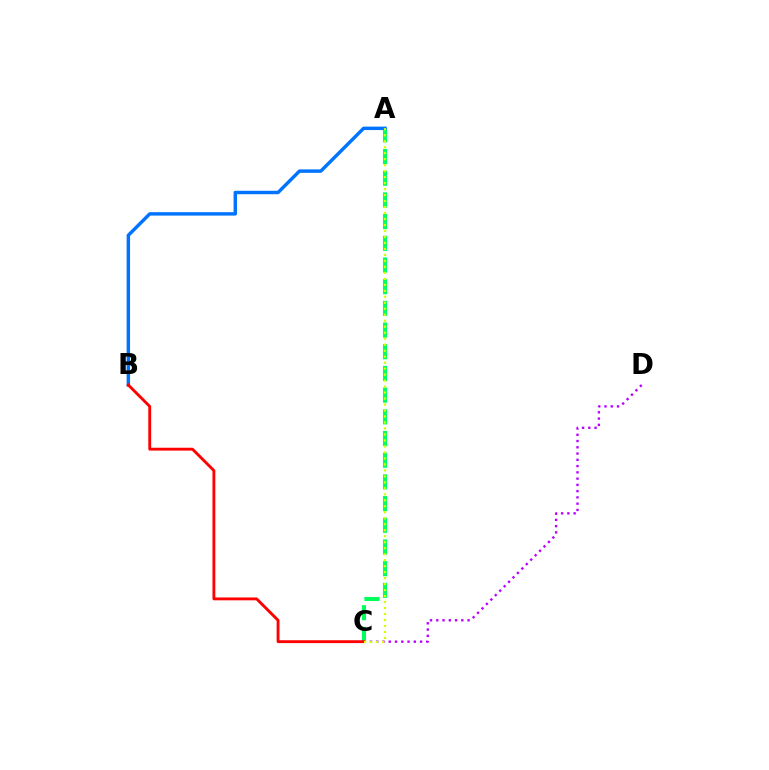{('C', 'D'): [{'color': '#b900ff', 'line_style': 'dotted', 'thickness': 1.7}], ('A', 'C'): [{'color': '#00ff5c', 'line_style': 'dashed', 'thickness': 2.95}, {'color': '#d1ff00', 'line_style': 'dotted', 'thickness': 1.63}], ('A', 'B'): [{'color': '#0074ff', 'line_style': 'solid', 'thickness': 2.47}], ('B', 'C'): [{'color': '#ff0000', 'line_style': 'solid', 'thickness': 2.06}]}